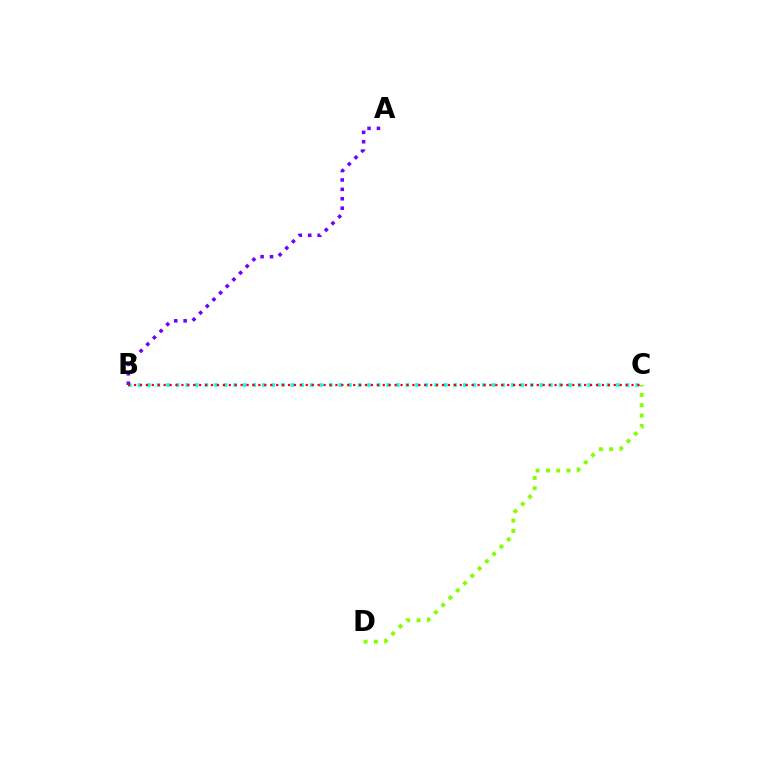{('B', 'C'): [{'color': '#00fff6', 'line_style': 'dotted', 'thickness': 2.6}, {'color': '#ff0000', 'line_style': 'dotted', 'thickness': 1.61}], ('A', 'B'): [{'color': '#7200ff', 'line_style': 'dotted', 'thickness': 2.56}], ('C', 'D'): [{'color': '#84ff00', 'line_style': 'dotted', 'thickness': 2.8}]}